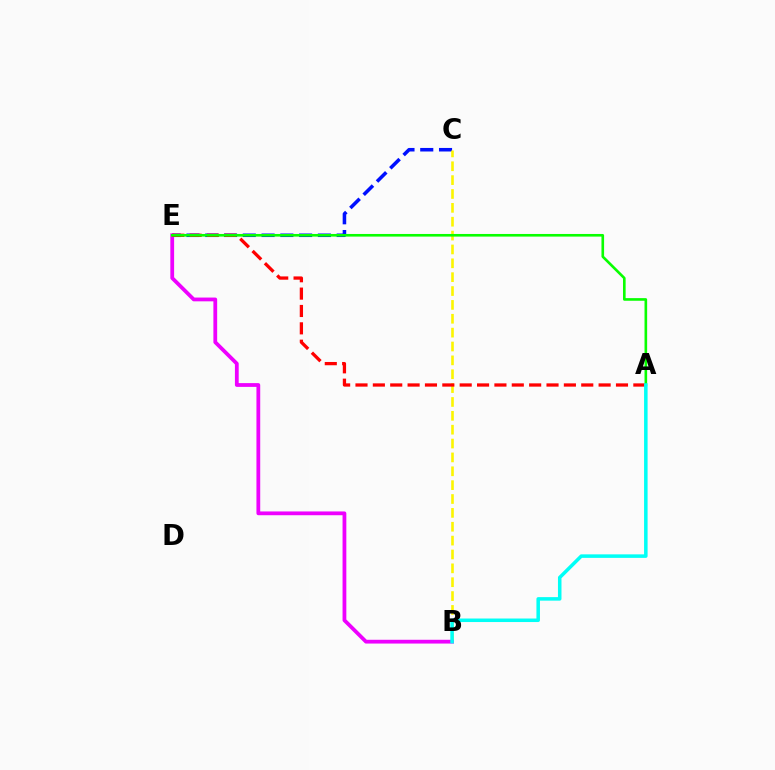{('C', 'E'): [{'color': '#0010ff', 'line_style': 'dashed', 'thickness': 2.55}], ('B', 'C'): [{'color': '#fcf500', 'line_style': 'dashed', 'thickness': 1.88}], ('B', 'E'): [{'color': '#ee00ff', 'line_style': 'solid', 'thickness': 2.72}], ('A', 'E'): [{'color': '#ff0000', 'line_style': 'dashed', 'thickness': 2.36}, {'color': '#08ff00', 'line_style': 'solid', 'thickness': 1.89}], ('A', 'B'): [{'color': '#00fff6', 'line_style': 'solid', 'thickness': 2.53}]}